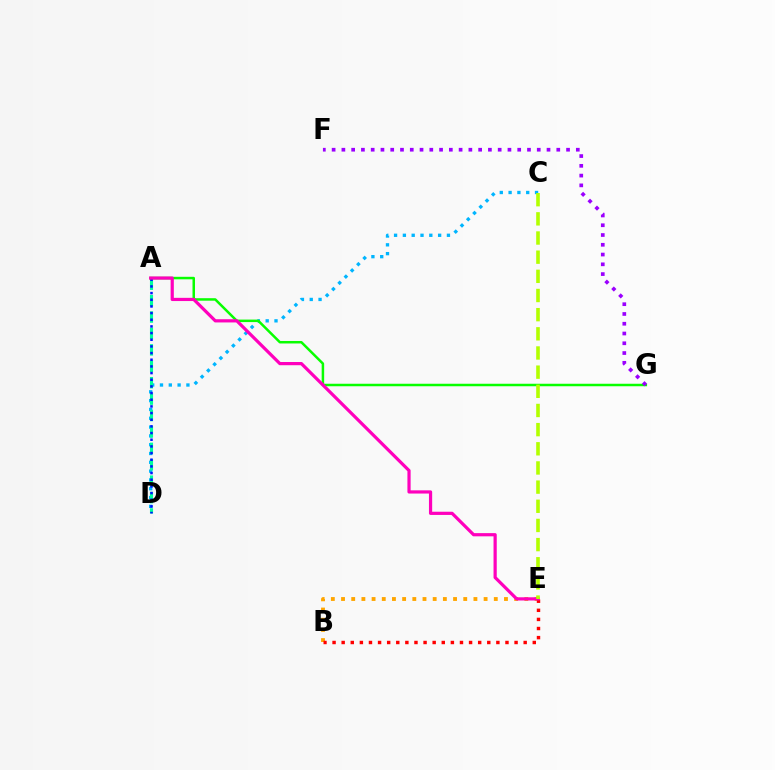{('C', 'D'): [{'color': '#00b5ff', 'line_style': 'dotted', 'thickness': 2.39}], ('A', 'D'): [{'color': '#00ff9d', 'line_style': 'dashed', 'thickness': 2.23}, {'color': '#0010ff', 'line_style': 'dotted', 'thickness': 1.81}], ('A', 'G'): [{'color': '#08ff00', 'line_style': 'solid', 'thickness': 1.8}], ('B', 'E'): [{'color': '#ffa500', 'line_style': 'dotted', 'thickness': 2.77}, {'color': '#ff0000', 'line_style': 'dotted', 'thickness': 2.47}], ('F', 'G'): [{'color': '#9b00ff', 'line_style': 'dotted', 'thickness': 2.65}], ('A', 'E'): [{'color': '#ff00bd', 'line_style': 'solid', 'thickness': 2.31}], ('C', 'E'): [{'color': '#b3ff00', 'line_style': 'dashed', 'thickness': 2.6}]}